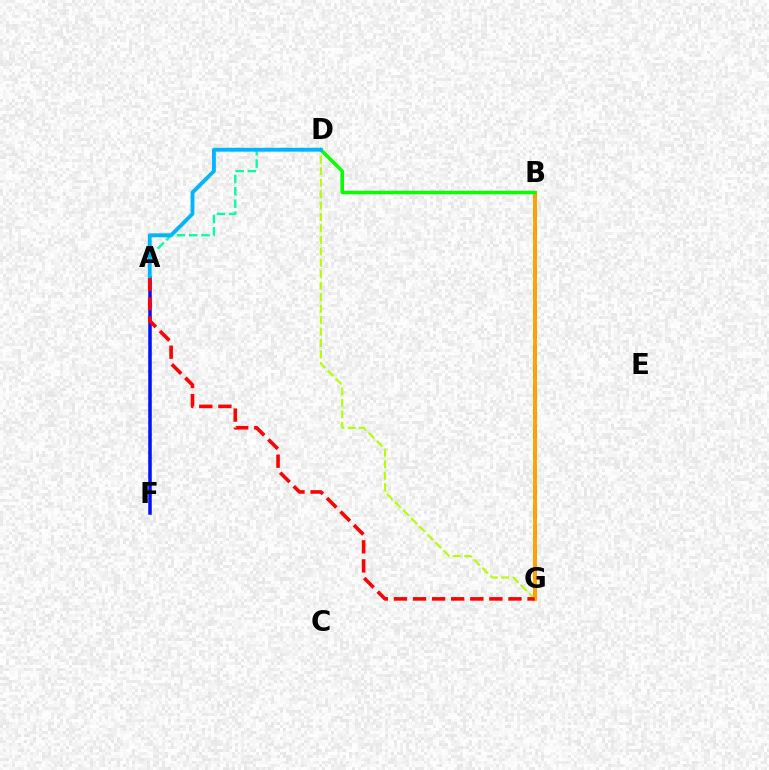{('A', 'F'): [{'color': '#0010ff', 'line_style': 'solid', 'thickness': 2.53}], ('B', 'G'): [{'color': '#ff00bd', 'line_style': 'solid', 'thickness': 1.52}, {'color': '#9b00ff', 'line_style': 'dashed', 'thickness': 2.72}, {'color': '#ffa500', 'line_style': 'solid', 'thickness': 2.8}], ('A', 'D'): [{'color': '#00ff9d', 'line_style': 'dashed', 'thickness': 1.67}, {'color': '#00b5ff', 'line_style': 'solid', 'thickness': 2.78}], ('D', 'G'): [{'color': '#b3ff00', 'line_style': 'dashed', 'thickness': 1.56}], ('B', 'D'): [{'color': '#08ff00', 'line_style': 'solid', 'thickness': 2.55}], ('A', 'G'): [{'color': '#ff0000', 'line_style': 'dashed', 'thickness': 2.59}]}